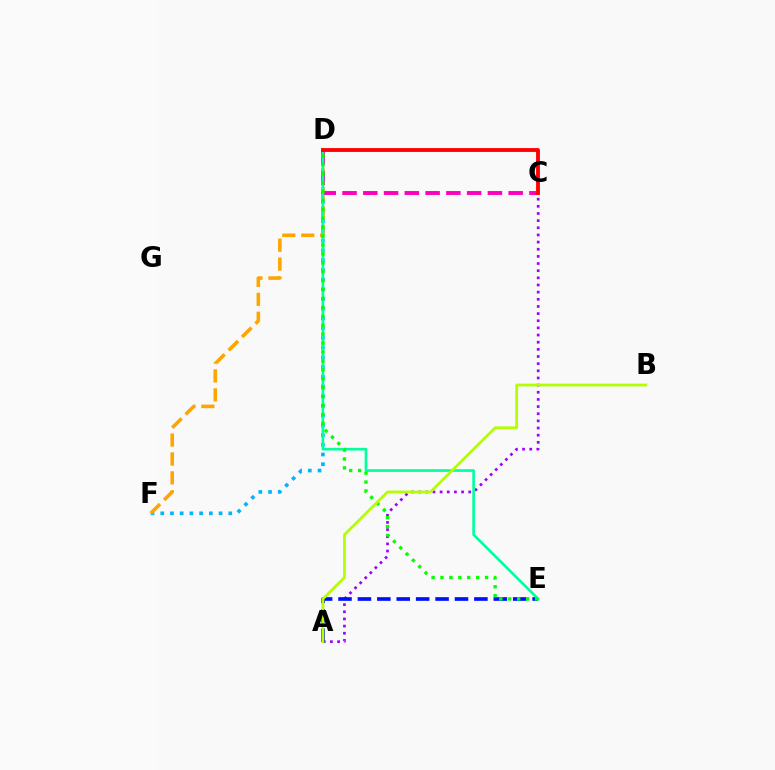{('A', 'C'): [{'color': '#9b00ff', 'line_style': 'dotted', 'thickness': 1.94}], ('D', 'F'): [{'color': '#00b5ff', 'line_style': 'dotted', 'thickness': 2.64}, {'color': '#ffa500', 'line_style': 'dashed', 'thickness': 2.57}], ('A', 'E'): [{'color': '#0010ff', 'line_style': 'dashed', 'thickness': 2.64}], ('C', 'D'): [{'color': '#ff00bd', 'line_style': 'dashed', 'thickness': 2.82}, {'color': '#ff0000', 'line_style': 'solid', 'thickness': 2.77}], ('D', 'E'): [{'color': '#00ff9d', 'line_style': 'solid', 'thickness': 1.9}, {'color': '#08ff00', 'line_style': 'dotted', 'thickness': 2.42}], ('A', 'B'): [{'color': '#b3ff00', 'line_style': 'solid', 'thickness': 1.98}]}